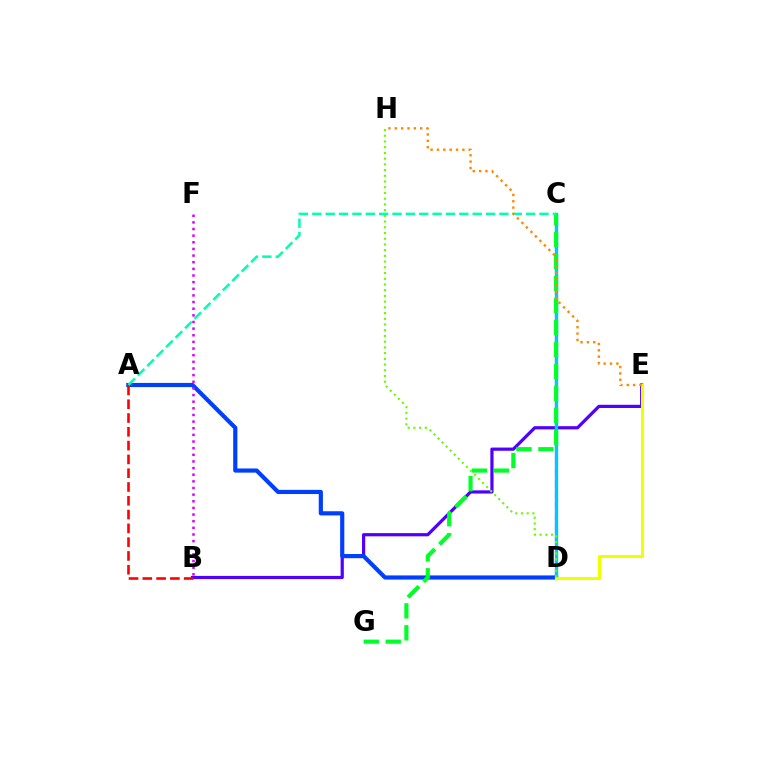{('B', 'E'): [{'color': '#4f00ff', 'line_style': 'solid', 'thickness': 2.31}], ('A', 'D'): [{'color': '#003fff', 'line_style': 'solid', 'thickness': 3.0}], ('C', 'D'): [{'color': '#ff00a0', 'line_style': 'dashed', 'thickness': 1.54}, {'color': '#00c7ff', 'line_style': 'solid', 'thickness': 2.43}], ('C', 'G'): [{'color': '#00ff27', 'line_style': 'dashed', 'thickness': 2.98}], ('D', 'E'): [{'color': '#eeff00', 'line_style': 'solid', 'thickness': 2.2}], ('D', 'H'): [{'color': '#66ff00', 'line_style': 'dotted', 'thickness': 1.55}], ('A', 'B'): [{'color': '#ff0000', 'line_style': 'dashed', 'thickness': 1.87}], ('A', 'C'): [{'color': '#00ffaf', 'line_style': 'dashed', 'thickness': 1.82}], ('E', 'H'): [{'color': '#ff8800', 'line_style': 'dotted', 'thickness': 1.73}], ('B', 'F'): [{'color': '#d600ff', 'line_style': 'dotted', 'thickness': 1.8}]}